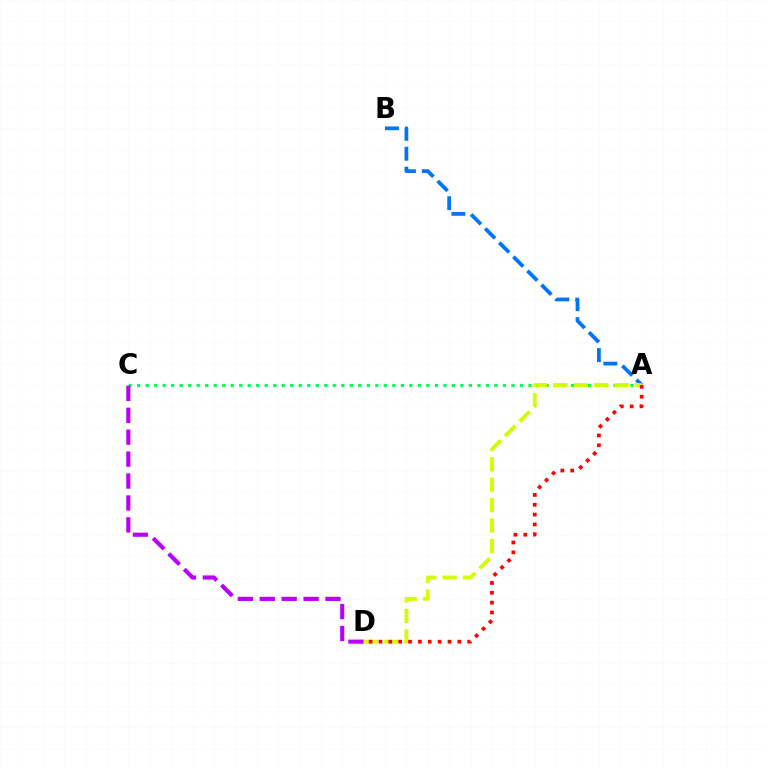{('A', 'B'): [{'color': '#0074ff', 'line_style': 'dashed', 'thickness': 2.71}], ('A', 'C'): [{'color': '#00ff5c', 'line_style': 'dotted', 'thickness': 2.31}], ('A', 'D'): [{'color': '#d1ff00', 'line_style': 'dashed', 'thickness': 2.78}, {'color': '#ff0000', 'line_style': 'dotted', 'thickness': 2.68}], ('C', 'D'): [{'color': '#b900ff', 'line_style': 'dashed', 'thickness': 2.98}]}